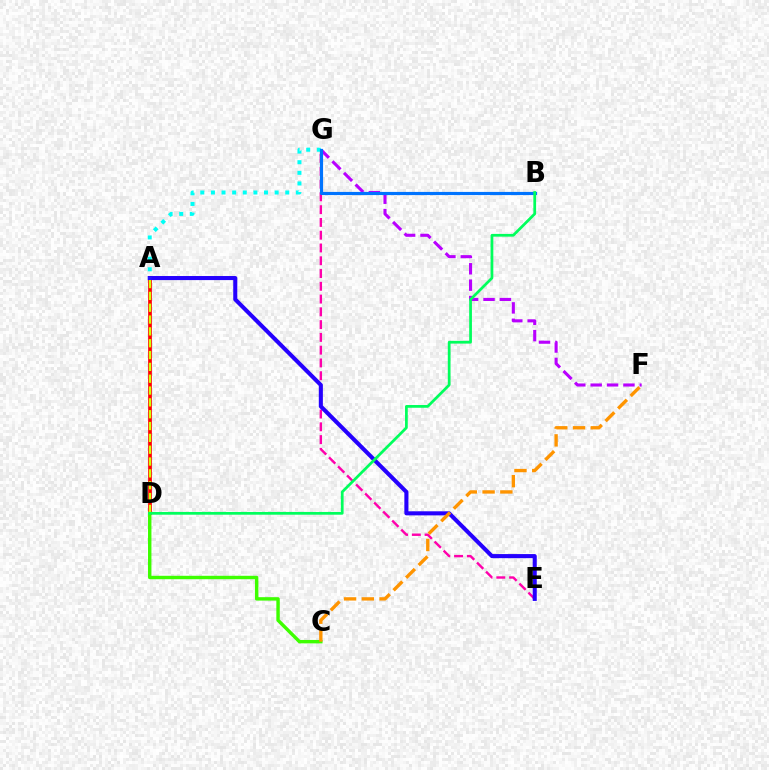{('A', 'D'): [{'color': '#ff0000', 'line_style': 'solid', 'thickness': 2.67}, {'color': '#d1ff00', 'line_style': 'dashed', 'thickness': 1.61}], ('F', 'G'): [{'color': '#b900ff', 'line_style': 'dashed', 'thickness': 2.23}], ('C', 'D'): [{'color': '#3dff00', 'line_style': 'solid', 'thickness': 2.46}], ('E', 'G'): [{'color': '#ff00ac', 'line_style': 'dashed', 'thickness': 1.74}], ('A', 'E'): [{'color': '#2500ff', 'line_style': 'solid', 'thickness': 2.93}], ('A', 'G'): [{'color': '#00fff6', 'line_style': 'dotted', 'thickness': 2.89}], ('B', 'G'): [{'color': '#0074ff', 'line_style': 'solid', 'thickness': 2.27}], ('C', 'F'): [{'color': '#ff9400', 'line_style': 'dashed', 'thickness': 2.41}], ('B', 'D'): [{'color': '#00ff5c', 'line_style': 'solid', 'thickness': 1.97}]}